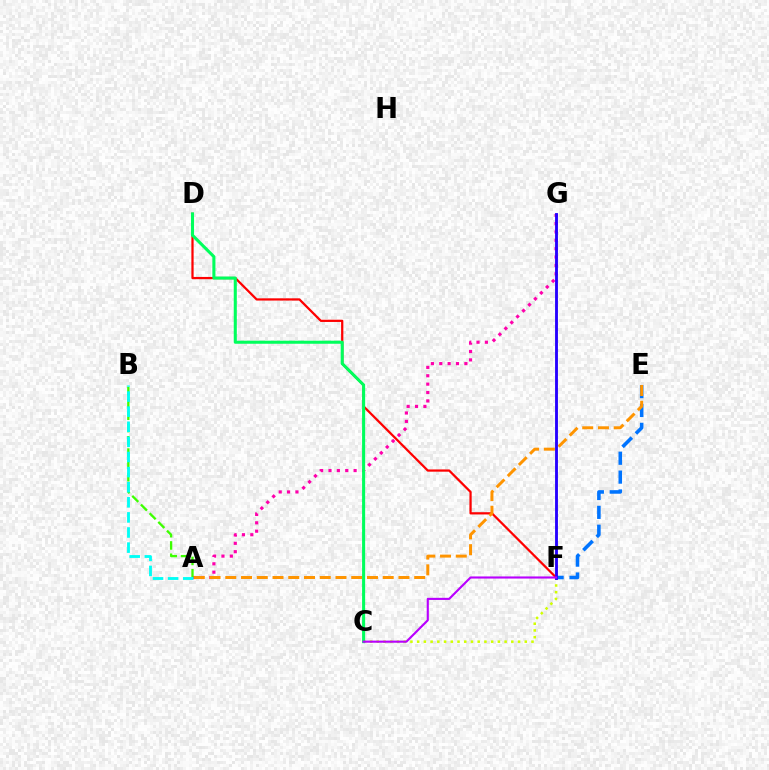{('A', 'G'): [{'color': '#ff00ac', 'line_style': 'dotted', 'thickness': 2.28}], ('D', 'F'): [{'color': '#ff0000', 'line_style': 'solid', 'thickness': 1.61}], ('A', 'B'): [{'color': '#3dff00', 'line_style': 'dashed', 'thickness': 1.67}, {'color': '#00fff6', 'line_style': 'dashed', 'thickness': 2.05}], ('C', 'F'): [{'color': '#d1ff00', 'line_style': 'dotted', 'thickness': 1.83}, {'color': '#b900ff', 'line_style': 'solid', 'thickness': 1.53}], ('E', 'F'): [{'color': '#0074ff', 'line_style': 'dashed', 'thickness': 2.56}], ('A', 'E'): [{'color': '#ff9400', 'line_style': 'dashed', 'thickness': 2.14}], ('C', 'D'): [{'color': '#00ff5c', 'line_style': 'solid', 'thickness': 2.21}], ('F', 'G'): [{'color': '#2500ff', 'line_style': 'solid', 'thickness': 2.06}]}